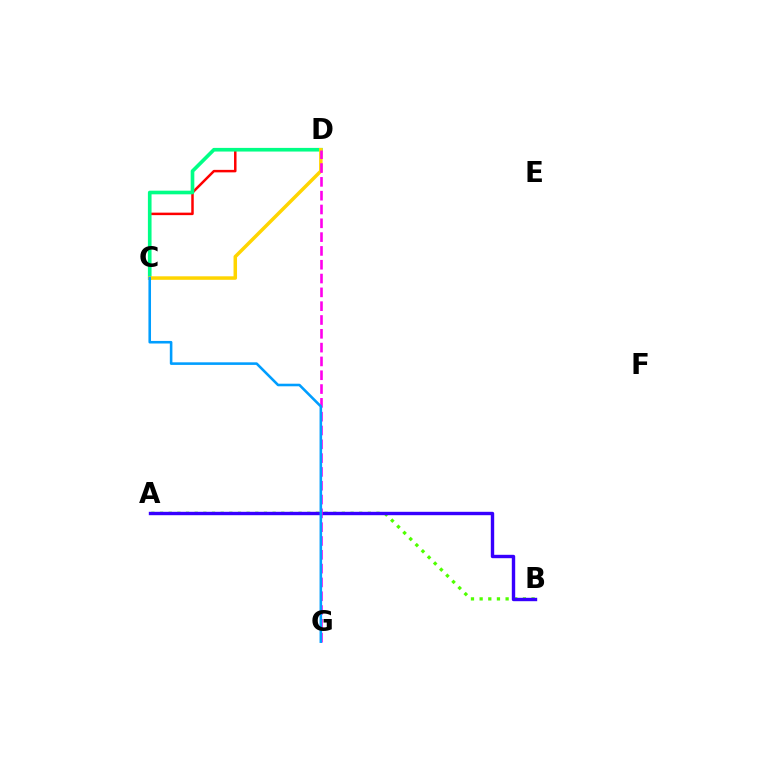{('C', 'D'): [{'color': '#ff0000', 'line_style': 'solid', 'thickness': 1.79}, {'color': '#00ff86', 'line_style': 'solid', 'thickness': 2.63}, {'color': '#ffd500', 'line_style': 'solid', 'thickness': 2.52}], ('A', 'B'): [{'color': '#4fff00', 'line_style': 'dotted', 'thickness': 2.35}, {'color': '#3700ff', 'line_style': 'solid', 'thickness': 2.44}], ('D', 'G'): [{'color': '#ff00ed', 'line_style': 'dashed', 'thickness': 1.88}], ('C', 'G'): [{'color': '#009eff', 'line_style': 'solid', 'thickness': 1.86}]}